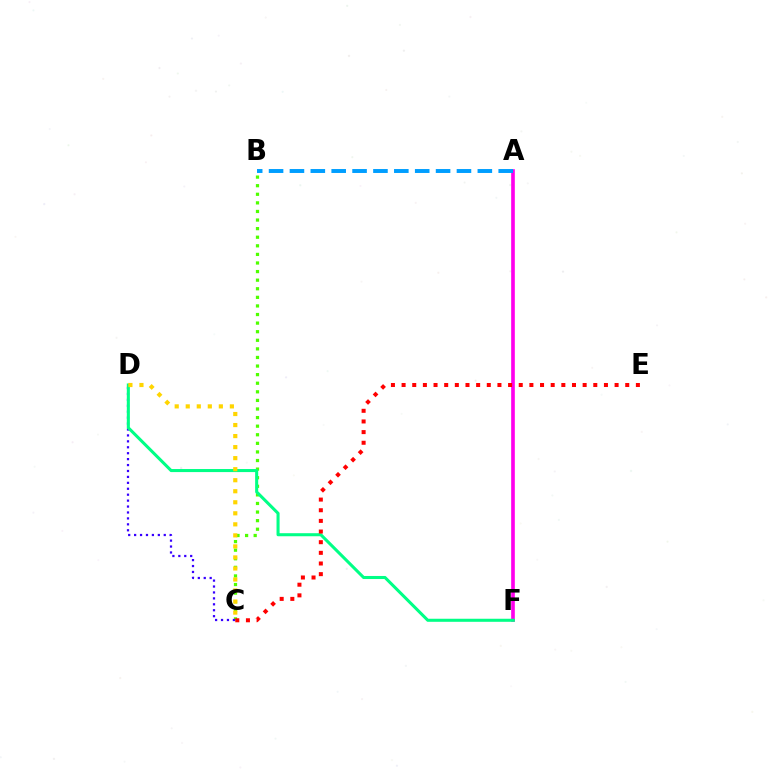{('B', 'C'): [{'color': '#4fff00', 'line_style': 'dotted', 'thickness': 2.33}], ('C', 'D'): [{'color': '#3700ff', 'line_style': 'dotted', 'thickness': 1.61}, {'color': '#ffd500', 'line_style': 'dotted', 'thickness': 3.0}], ('A', 'F'): [{'color': '#ff00ed', 'line_style': 'solid', 'thickness': 2.62}], ('A', 'B'): [{'color': '#009eff', 'line_style': 'dashed', 'thickness': 2.84}], ('D', 'F'): [{'color': '#00ff86', 'line_style': 'solid', 'thickness': 2.2}], ('C', 'E'): [{'color': '#ff0000', 'line_style': 'dotted', 'thickness': 2.89}]}